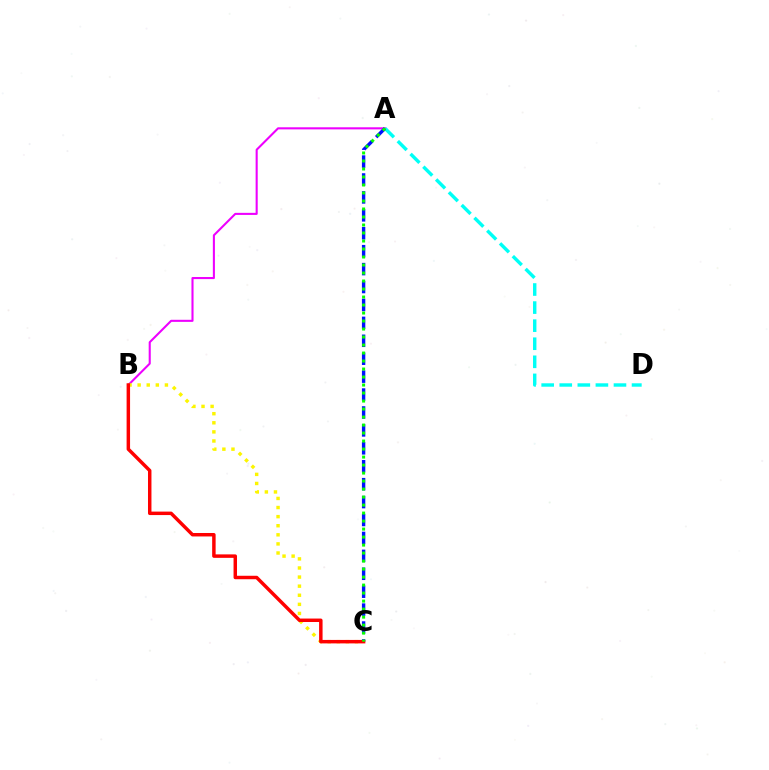{('A', 'B'): [{'color': '#ee00ff', 'line_style': 'solid', 'thickness': 1.5}], ('A', 'D'): [{'color': '#00fff6', 'line_style': 'dashed', 'thickness': 2.46}], ('A', 'C'): [{'color': '#0010ff', 'line_style': 'dashed', 'thickness': 2.43}, {'color': '#08ff00', 'line_style': 'dotted', 'thickness': 2.17}], ('B', 'C'): [{'color': '#fcf500', 'line_style': 'dotted', 'thickness': 2.47}, {'color': '#ff0000', 'line_style': 'solid', 'thickness': 2.49}]}